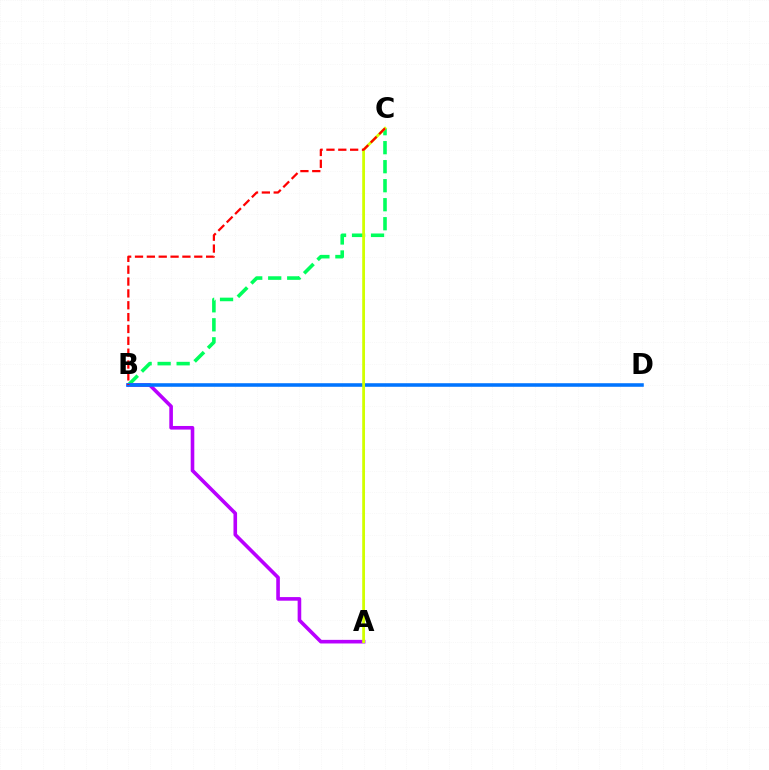{('B', 'C'): [{'color': '#00ff5c', 'line_style': 'dashed', 'thickness': 2.58}, {'color': '#ff0000', 'line_style': 'dashed', 'thickness': 1.61}], ('A', 'B'): [{'color': '#b900ff', 'line_style': 'solid', 'thickness': 2.6}], ('B', 'D'): [{'color': '#0074ff', 'line_style': 'solid', 'thickness': 2.56}], ('A', 'C'): [{'color': '#d1ff00', 'line_style': 'solid', 'thickness': 2.01}]}